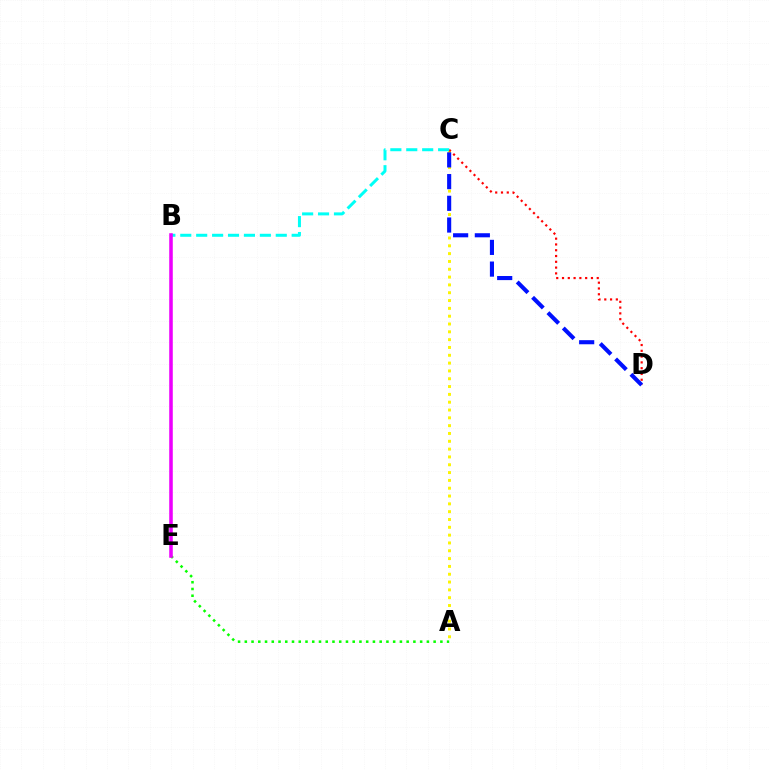{('A', 'C'): [{'color': '#fcf500', 'line_style': 'dotted', 'thickness': 2.12}], ('C', 'D'): [{'color': '#ff0000', 'line_style': 'dotted', 'thickness': 1.57}, {'color': '#0010ff', 'line_style': 'dashed', 'thickness': 2.95}], ('B', 'C'): [{'color': '#00fff6', 'line_style': 'dashed', 'thickness': 2.16}], ('A', 'E'): [{'color': '#08ff00', 'line_style': 'dotted', 'thickness': 1.83}], ('B', 'E'): [{'color': '#ee00ff', 'line_style': 'solid', 'thickness': 2.56}]}